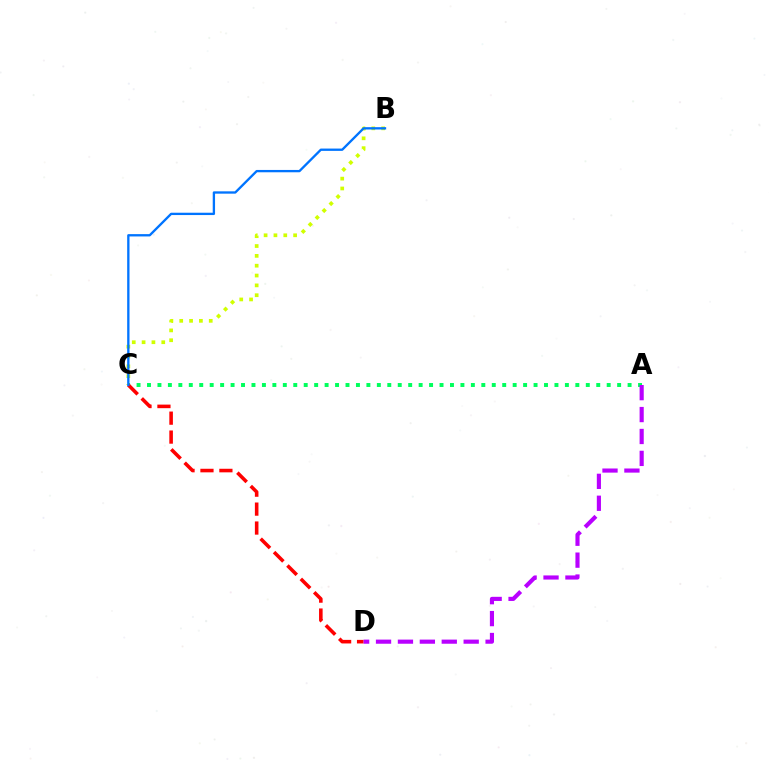{('B', 'C'): [{'color': '#d1ff00', 'line_style': 'dotted', 'thickness': 2.67}, {'color': '#0074ff', 'line_style': 'solid', 'thickness': 1.67}], ('A', 'C'): [{'color': '#00ff5c', 'line_style': 'dotted', 'thickness': 2.84}], ('C', 'D'): [{'color': '#ff0000', 'line_style': 'dashed', 'thickness': 2.57}], ('A', 'D'): [{'color': '#b900ff', 'line_style': 'dashed', 'thickness': 2.98}]}